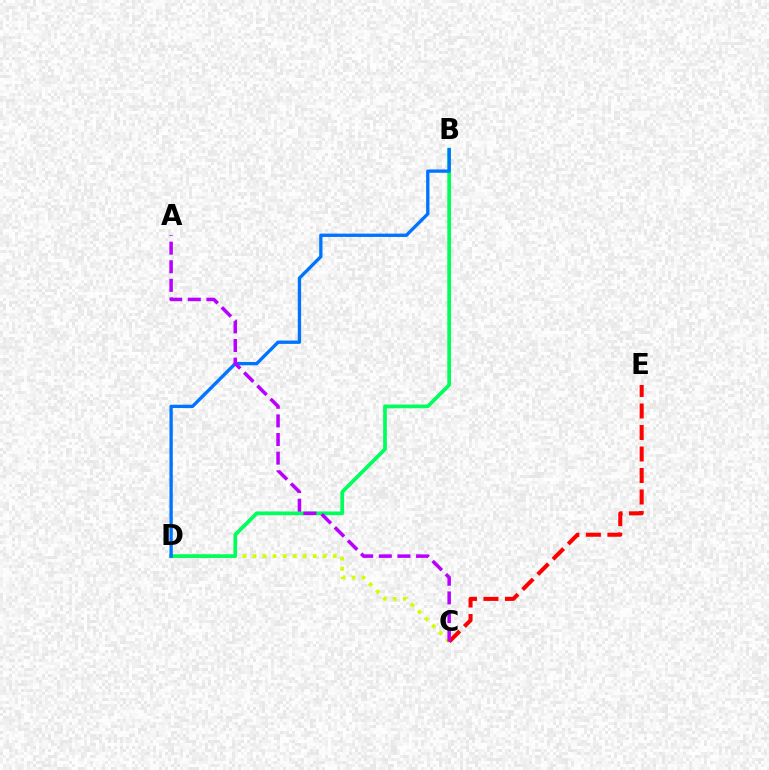{('C', 'D'): [{'color': '#d1ff00', 'line_style': 'dotted', 'thickness': 2.73}], ('C', 'E'): [{'color': '#ff0000', 'line_style': 'dashed', 'thickness': 2.92}], ('B', 'D'): [{'color': '#00ff5c', 'line_style': 'solid', 'thickness': 2.68}, {'color': '#0074ff', 'line_style': 'solid', 'thickness': 2.39}], ('A', 'C'): [{'color': '#b900ff', 'line_style': 'dashed', 'thickness': 2.53}]}